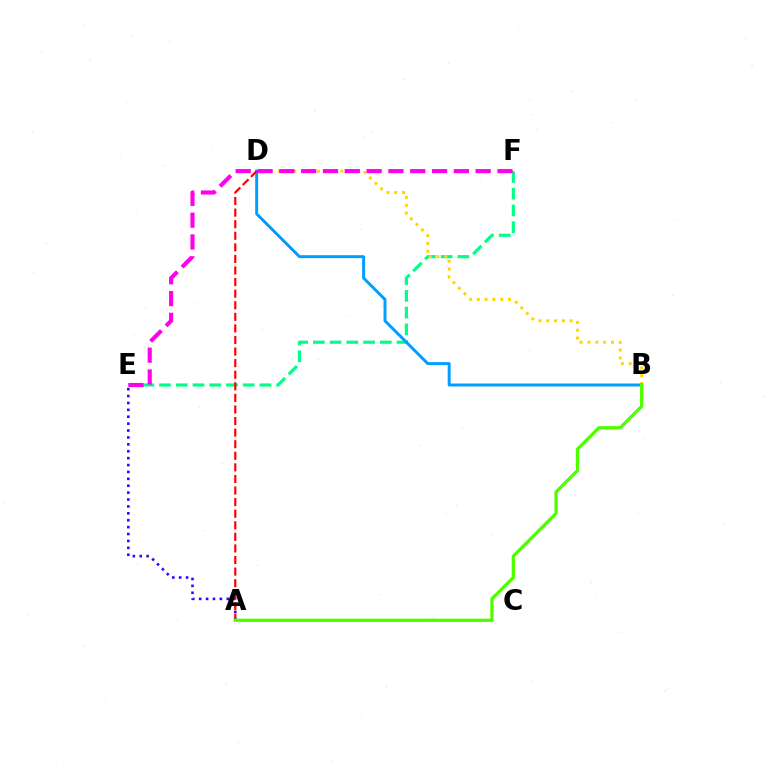{('E', 'F'): [{'color': '#00ff86', 'line_style': 'dashed', 'thickness': 2.27}, {'color': '#ff00ed', 'line_style': 'dashed', 'thickness': 2.96}], ('A', 'E'): [{'color': '#3700ff', 'line_style': 'dotted', 'thickness': 1.87}], ('B', 'D'): [{'color': '#ffd500', 'line_style': 'dotted', 'thickness': 2.13}, {'color': '#009eff', 'line_style': 'solid', 'thickness': 2.13}], ('A', 'D'): [{'color': '#ff0000', 'line_style': 'dashed', 'thickness': 1.57}], ('A', 'B'): [{'color': '#4fff00', 'line_style': 'solid', 'thickness': 2.37}]}